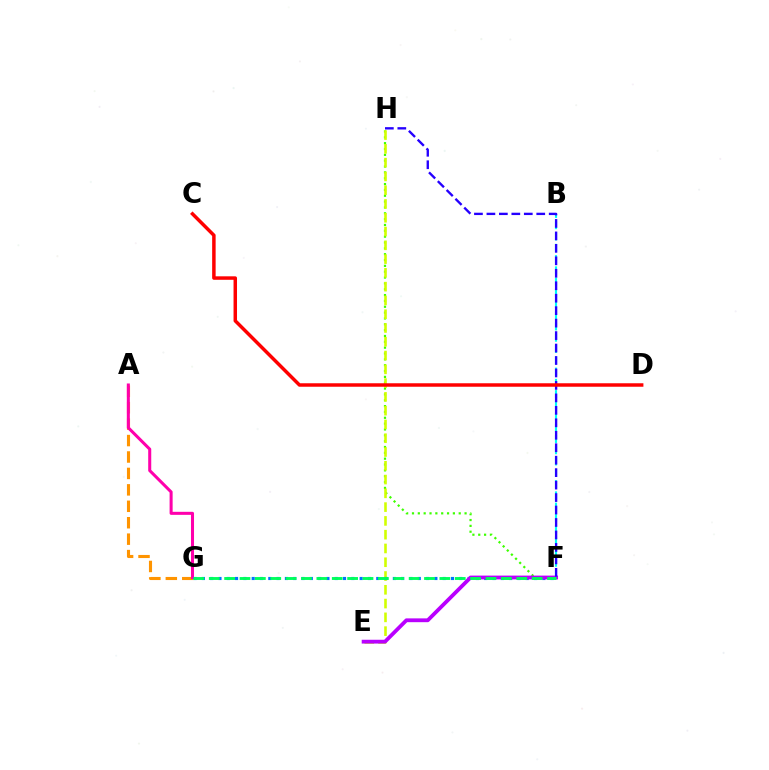{('F', 'H'): [{'color': '#3dff00', 'line_style': 'dotted', 'thickness': 1.59}, {'color': '#2500ff', 'line_style': 'dashed', 'thickness': 1.69}], ('E', 'H'): [{'color': '#d1ff00', 'line_style': 'dashed', 'thickness': 1.87}], ('A', 'G'): [{'color': '#ff9400', 'line_style': 'dashed', 'thickness': 2.23}, {'color': '#ff00ac', 'line_style': 'solid', 'thickness': 2.19}], ('F', 'G'): [{'color': '#0074ff', 'line_style': 'dotted', 'thickness': 2.26}, {'color': '#00ff5c', 'line_style': 'dashed', 'thickness': 2.09}], ('B', 'F'): [{'color': '#00fff6', 'line_style': 'dashed', 'thickness': 1.53}], ('E', 'F'): [{'color': '#b900ff', 'line_style': 'solid', 'thickness': 2.74}], ('C', 'D'): [{'color': '#ff0000', 'line_style': 'solid', 'thickness': 2.5}]}